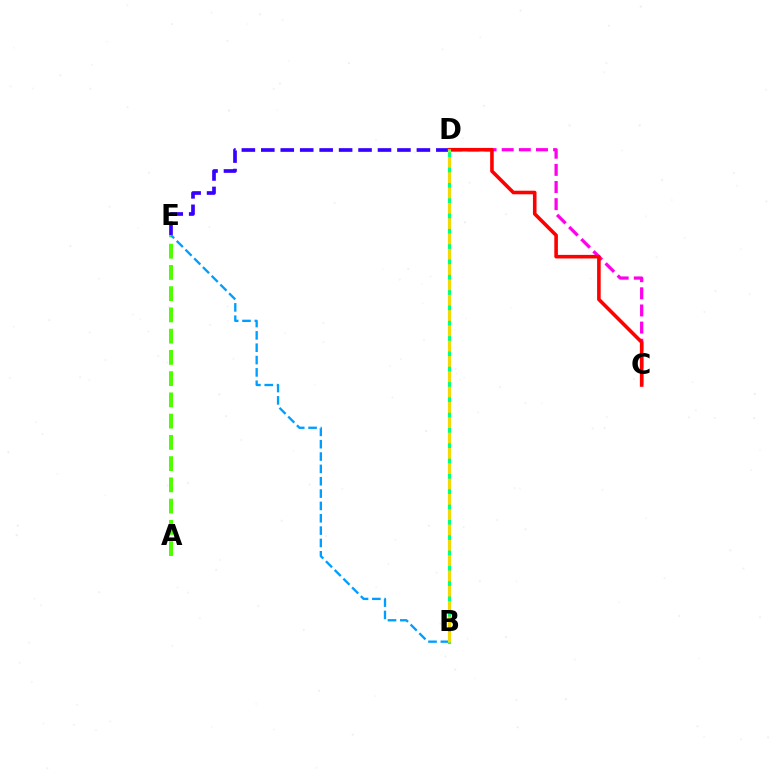{('C', 'D'): [{'color': '#ff00ed', 'line_style': 'dashed', 'thickness': 2.33}, {'color': '#ff0000', 'line_style': 'solid', 'thickness': 2.58}], ('A', 'E'): [{'color': '#4fff00', 'line_style': 'dashed', 'thickness': 2.89}], ('D', 'E'): [{'color': '#3700ff', 'line_style': 'dashed', 'thickness': 2.64}], ('B', 'E'): [{'color': '#009eff', 'line_style': 'dashed', 'thickness': 1.68}], ('B', 'D'): [{'color': '#00ff86', 'line_style': 'solid', 'thickness': 2.23}, {'color': '#ffd500', 'line_style': 'dashed', 'thickness': 2.08}]}